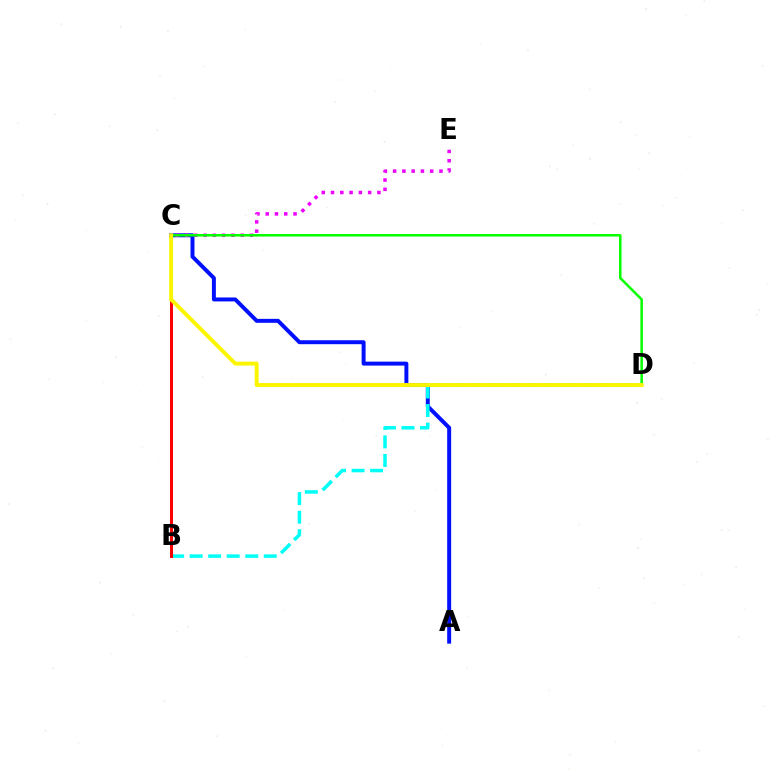{('A', 'C'): [{'color': '#0010ff', 'line_style': 'solid', 'thickness': 2.85}], ('B', 'D'): [{'color': '#00fff6', 'line_style': 'dashed', 'thickness': 2.52}], ('B', 'C'): [{'color': '#ff0000', 'line_style': 'solid', 'thickness': 2.15}], ('C', 'E'): [{'color': '#ee00ff', 'line_style': 'dotted', 'thickness': 2.52}], ('C', 'D'): [{'color': '#08ff00', 'line_style': 'solid', 'thickness': 1.82}, {'color': '#fcf500', 'line_style': 'solid', 'thickness': 2.81}]}